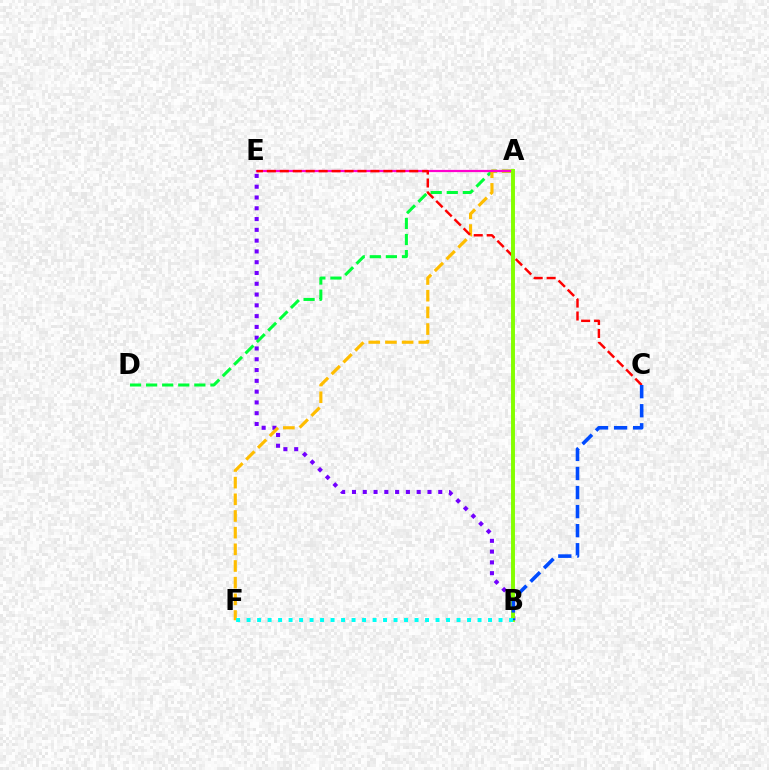{('B', 'E'): [{'color': '#7200ff', 'line_style': 'dotted', 'thickness': 2.93}], ('A', 'D'): [{'color': '#00ff39', 'line_style': 'dashed', 'thickness': 2.18}], ('A', 'F'): [{'color': '#ffbd00', 'line_style': 'dashed', 'thickness': 2.27}], ('A', 'E'): [{'color': '#ff00cf', 'line_style': 'solid', 'thickness': 1.6}], ('C', 'E'): [{'color': '#ff0000', 'line_style': 'dashed', 'thickness': 1.76}], ('A', 'B'): [{'color': '#84ff00', 'line_style': 'solid', 'thickness': 2.83}], ('B', 'C'): [{'color': '#004bff', 'line_style': 'dashed', 'thickness': 2.59}], ('B', 'F'): [{'color': '#00fff6', 'line_style': 'dotted', 'thickness': 2.85}]}